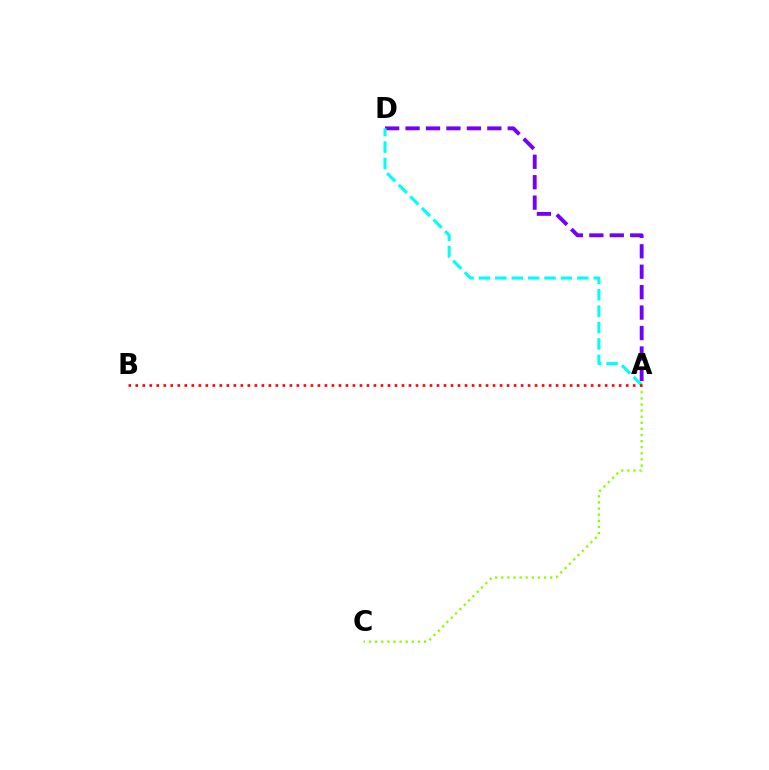{('A', 'D'): [{'color': '#7200ff', 'line_style': 'dashed', 'thickness': 2.78}, {'color': '#00fff6', 'line_style': 'dashed', 'thickness': 2.23}], ('A', 'C'): [{'color': '#84ff00', 'line_style': 'dotted', 'thickness': 1.66}], ('A', 'B'): [{'color': '#ff0000', 'line_style': 'dotted', 'thickness': 1.9}]}